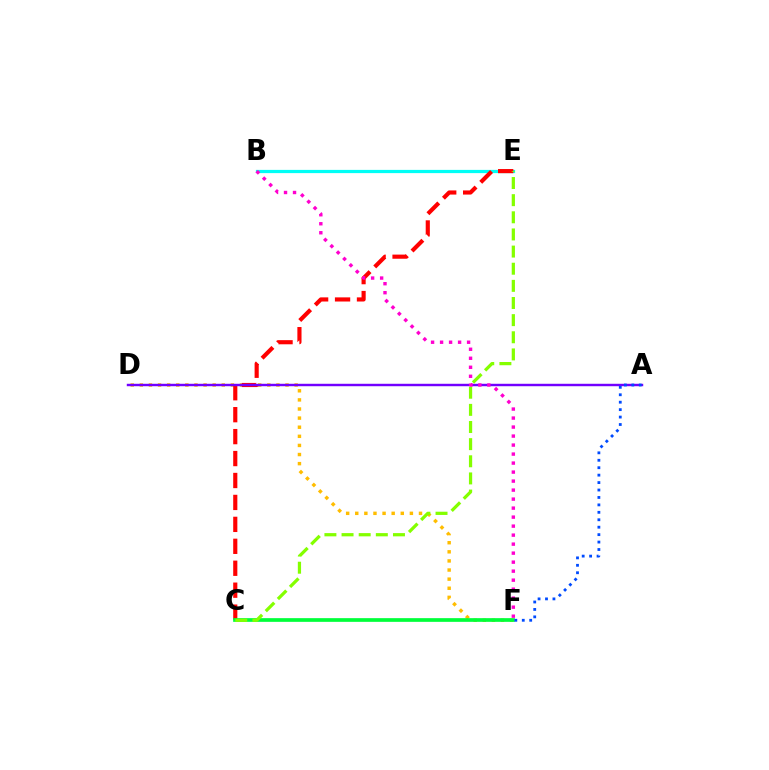{('B', 'E'): [{'color': '#00fff6', 'line_style': 'solid', 'thickness': 2.32}], ('D', 'F'): [{'color': '#ffbd00', 'line_style': 'dotted', 'thickness': 2.47}], ('C', 'E'): [{'color': '#ff0000', 'line_style': 'dashed', 'thickness': 2.98}, {'color': '#84ff00', 'line_style': 'dashed', 'thickness': 2.33}], ('A', 'D'): [{'color': '#7200ff', 'line_style': 'solid', 'thickness': 1.76}], ('C', 'F'): [{'color': '#00ff39', 'line_style': 'solid', 'thickness': 2.66}], ('B', 'F'): [{'color': '#ff00cf', 'line_style': 'dotted', 'thickness': 2.45}], ('A', 'F'): [{'color': '#004bff', 'line_style': 'dotted', 'thickness': 2.02}]}